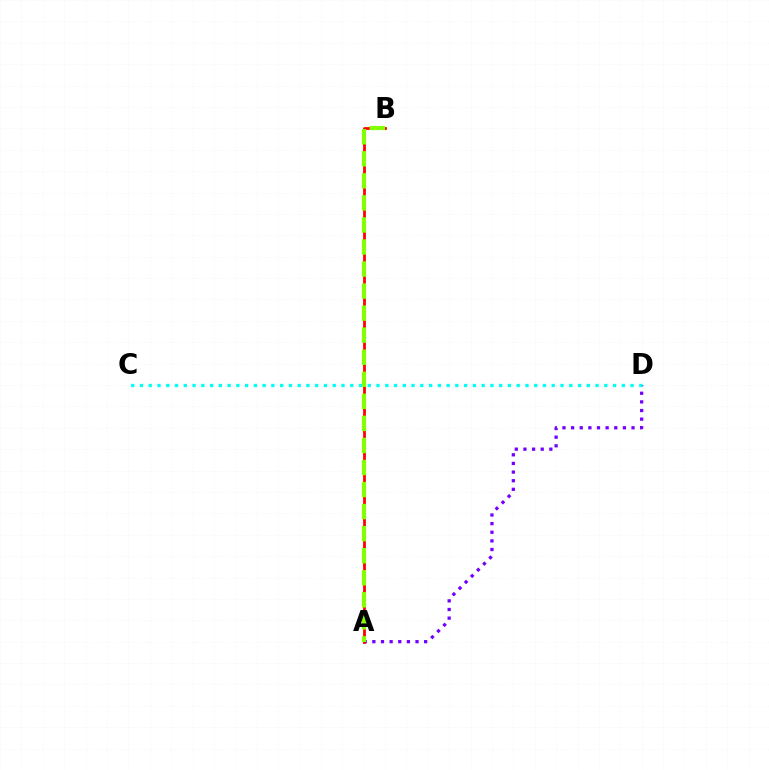{('A', 'D'): [{'color': '#7200ff', 'line_style': 'dotted', 'thickness': 2.35}], ('A', 'B'): [{'color': '#ff0000', 'line_style': 'solid', 'thickness': 2.0}, {'color': '#84ff00', 'line_style': 'dashed', 'thickness': 3.0}], ('C', 'D'): [{'color': '#00fff6', 'line_style': 'dotted', 'thickness': 2.38}]}